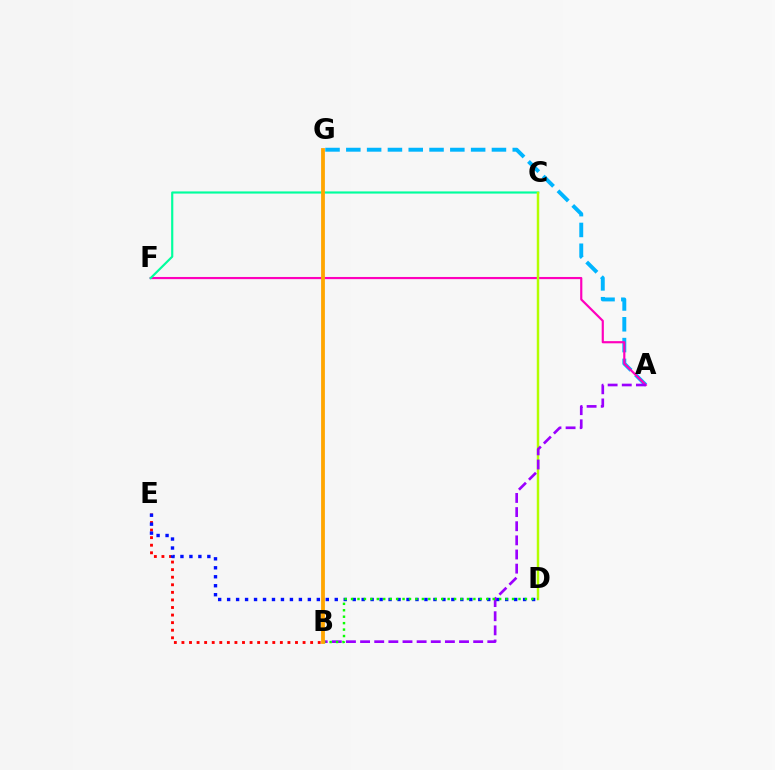{('A', 'G'): [{'color': '#00b5ff', 'line_style': 'dashed', 'thickness': 2.83}], ('B', 'E'): [{'color': '#ff0000', 'line_style': 'dotted', 'thickness': 2.06}], ('D', 'E'): [{'color': '#0010ff', 'line_style': 'dotted', 'thickness': 2.44}], ('A', 'F'): [{'color': '#ff00bd', 'line_style': 'solid', 'thickness': 1.56}], ('C', 'F'): [{'color': '#00ff9d', 'line_style': 'solid', 'thickness': 1.56}], ('C', 'D'): [{'color': '#b3ff00', 'line_style': 'solid', 'thickness': 1.77}], ('A', 'B'): [{'color': '#9b00ff', 'line_style': 'dashed', 'thickness': 1.92}], ('B', 'D'): [{'color': '#08ff00', 'line_style': 'dotted', 'thickness': 1.75}], ('B', 'G'): [{'color': '#ffa500', 'line_style': 'solid', 'thickness': 2.74}]}